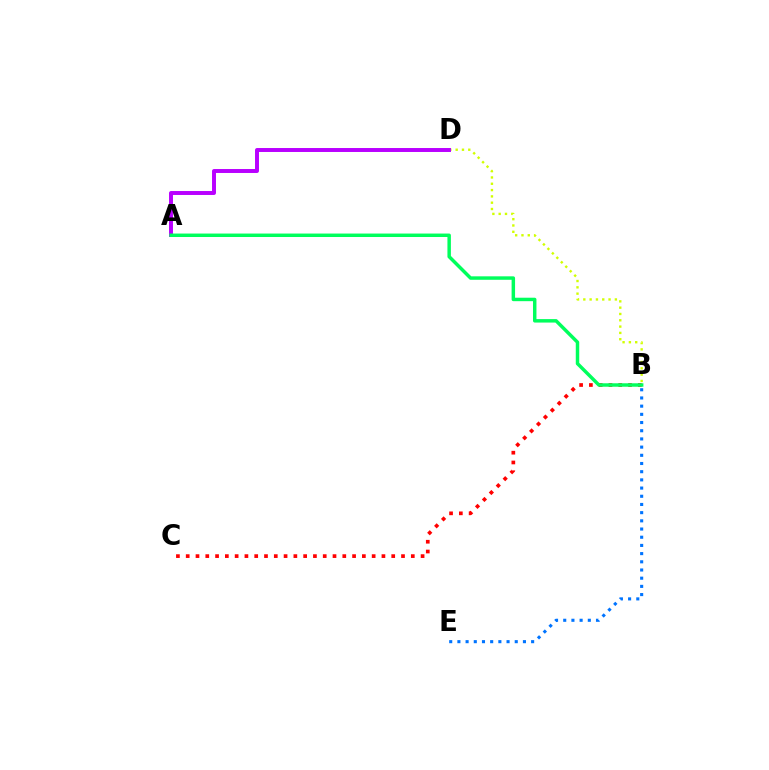{('B', 'D'): [{'color': '#d1ff00', 'line_style': 'dotted', 'thickness': 1.71}], ('B', 'C'): [{'color': '#ff0000', 'line_style': 'dotted', 'thickness': 2.66}], ('A', 'D'): [{'color': '#b900ff', 'line_style': 'solid', 'thickness': 2.84}], ('A', 'B'): [{'color': '#00ff5c', 'line_style': 'solid', 'thickness': 2.49}], ('B', 'E'): [{'color': '#0074ff', 'line_style': 'dotted', 'thickness': 2.23}]}